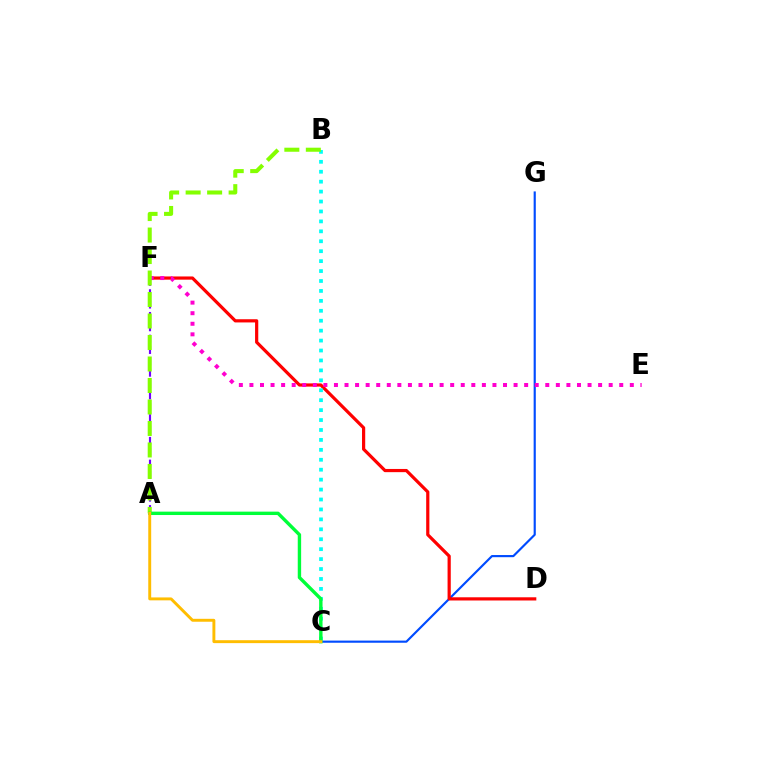{('C', 'G'): [{'color': '#004bff', 'line_style': 'solid', 'thickness': 1.55}], ('A', 'F'): [{'color': '#7200ff', 'line_style': 'dashed', 'thickness': 1.54}], ('D', 'F'): [{'color': '#ff0000', 'line_style': 'solid', 'thickness': 2.3}], ('E', 'F'): [{'color': '#ff00cf', 'line_style': 'dotted', 'thickness': 2.87}], ('B', 'C'): [{'color': '#00fff6', 'line_style': 'dotted', 'thickness': 2.7}], ('A', 'B'): [{'color': '#84ff00', 'line_style': 'dashed', 'thickness': 2.92}], ('A', 'C'): [{'color': '#00ff39', 'line_style': 'solid', 'thickness': 2.44}, {'color': '#ffbd00', 'line_style': 'solid', 'thickness': 2.1}]}